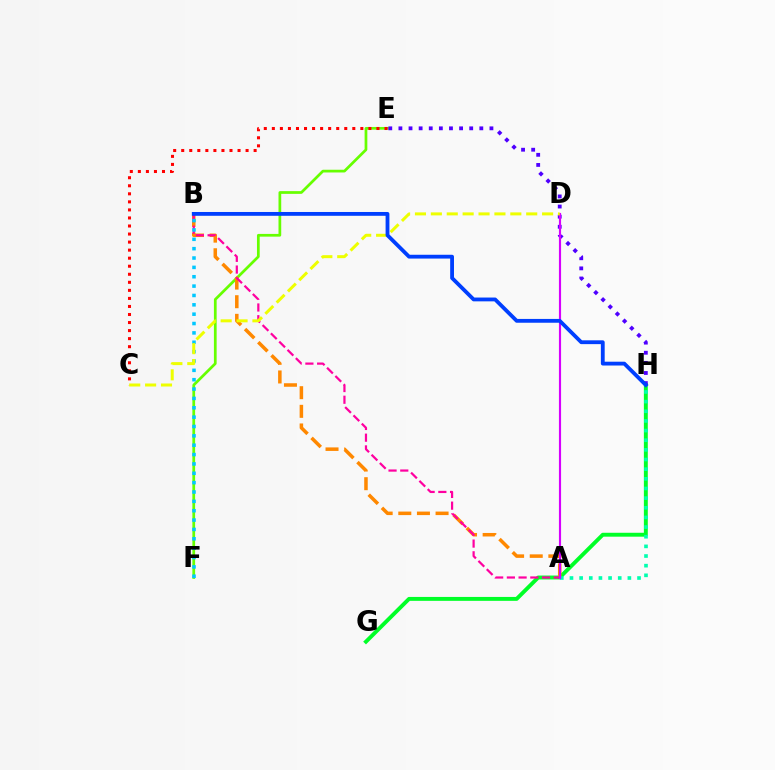{('E', 'F'): [{'color': '#66ff00', 'line_style': 'solid', 'thickness': 1.96}], ('G', 'H'): [{'color': '#00ff27', 'line_style': 'solid', 'thickness': 2.81}], ('A', 'H'): [{'color': '#00ffaf', 'line_style': 'dotted', 'thickness': 2.62}], ('A', 'B'): [{'color': '#ff8800', 'line_style': 'dashed', 'thickness': 2.53}, {'color': '#ff00a0', 'line_style': 'dashed', 'thickness': 1.59}], ('E', 'H'): [{'color': '#4f00ff', 'line_style': 'dotted', 'thickness': 2.75}], ('B', 'F'): [{'color': '#00c7ff', 'line_style': 'dotted', 'thickness': 2.54}], ('C', 'E'): [{'color': '#ff0000', 'line_style': 'dotted', 'thickness': 2.19}], ('A', 'D'): [{'color': '#d600ff', 'line_style': 'solid', 'thickness': 1.55}], ('C', 'D'): [{'color': '#eeff00', 'line_style': 'dashed', 'thickness': 2.16}], ('B', 'H'): [{'color': '#003fff', 'line_style': 'solid', 'thickness': 2.75}]}